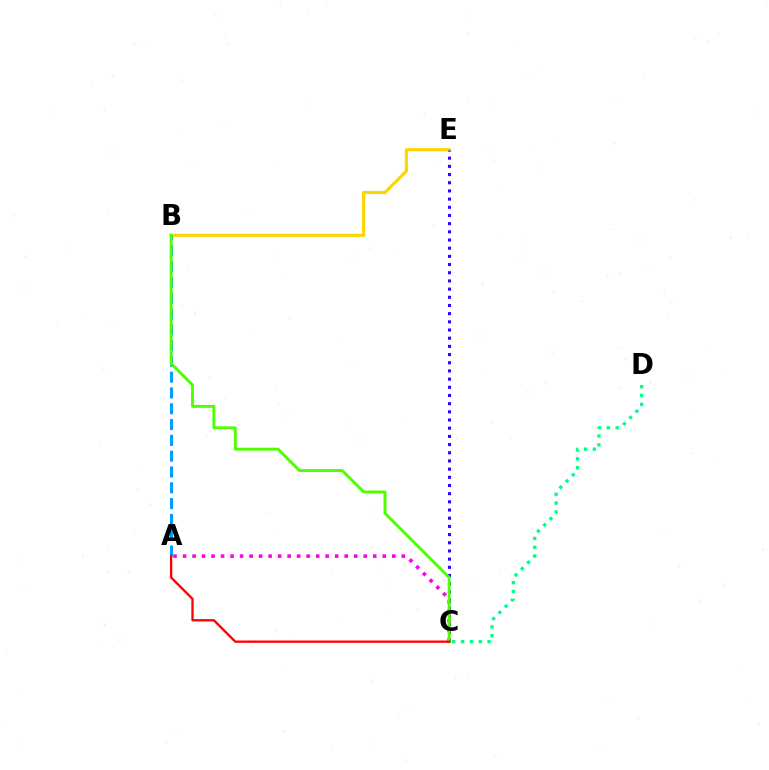{('A', 'C'): [{'color': '#ff00ed', 'line_style': 'dotted', 'thickness': 2.58}, {'color': '#ff0000', 'line_style': 'solid', 'thickness': 1.66}], ('C', 'D'): [{'color': '#00ff86', 'line_style': 'dotted', 'thickness': 2.4}], ('B', 'E'): [{'color': '#ffd500', 'line_style': 'solid', 'thickness': 2.27}], ('A', 'B'): [{'color': '#009eff', 'line_style': 'dashed', 'thickness': 2.15}], ('C', 'E'): [{'color': '#3700ff', 'line_style': 'dotted', 'thickness': 2.22}], ('B', 'C'): [{'color': '#4fff00', 'line_style': 'solid', 'thickness': 2.09}]}